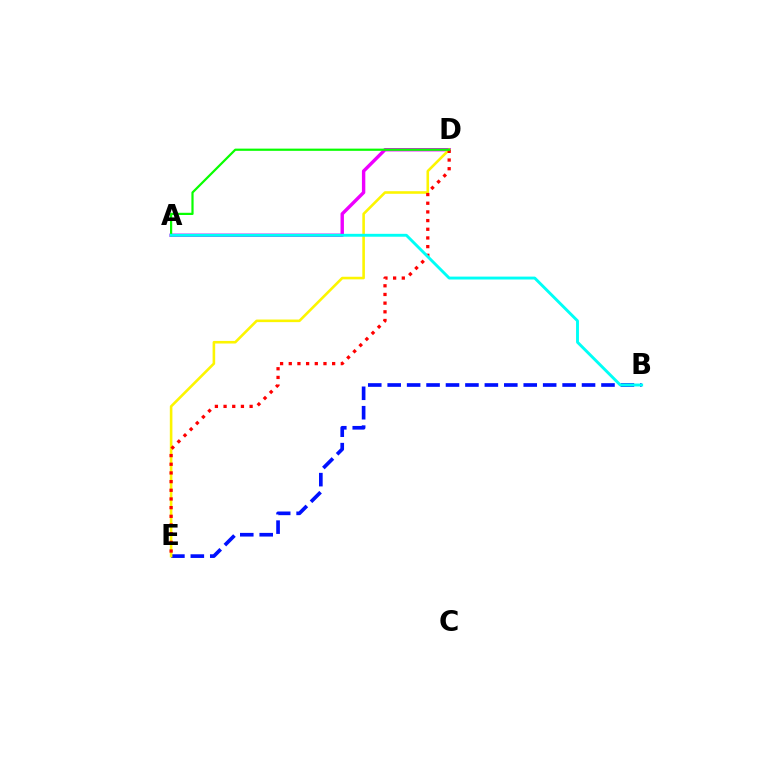{('B', 'E'): [{'color': '#0010ff', 'line_style': 'dashed', 'thickness': 2.64}], ('A', 'D'): [{'color': '#ee00ff', 'line_style': 'solid', 'thickness': 2.45}, {'color': '#08ff00', 'line_style': 'solid', 'thickness': 1.59}], ('D', 'E'): [{'color': '#fcf500', 'line_style': 'solid', 'thickness': 1.86}, {'color': '#ff0000', 'line_style': 'dotted', 'thickness': 2.36}], ('A', 'B'): [{'color': '#00fff6', 'line_style': 'solid', 'thickness': 2.09}]}